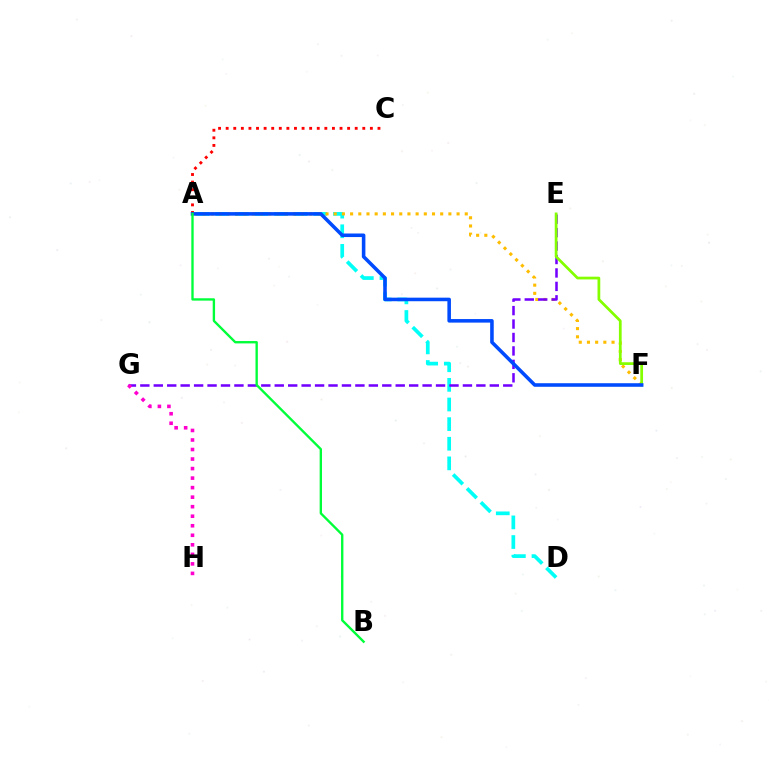{('A', 'D'): [{'color': '#00fff6', 'line_style': 'dashed', 'thickness': 2.67}], ('A', 'F'): [{'color': '#ffbd00', 'line_style': 'dotted', 'thickness': 2.23}, {'color': '#004bff', 'line_style': 'solid', 'thickness': 2.56}], ('E', 'G'): [{'color': '#7200ff', 'line_style': 'dashed', 'thickness': 1.83}], ('E', 'F'): [{'color': '#84ff00', 'line_style': 'solid', 'thickness': 1.98}], ('A', 'C'): [{'color': '#ff0000', 'line_style': 'dotted', 'thickness': 2.06}], ('G', 'H'): [{'color': '#ff00cf', 'line_style': 'dotted', 'thickness': 2.59}], ('A', 'B'): [{'color': '#00ff39', 'line_style': 'solid', 'thickness': 1.7}]}